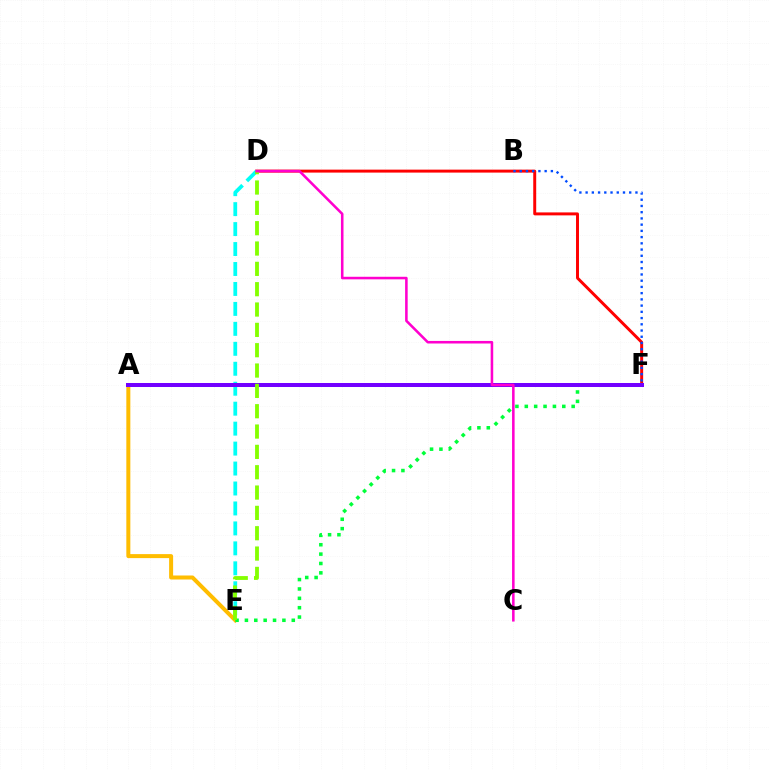{('A', 'E'): [{'color': '#ffbd00', 'line_style': 'solid', 'thickness': 2.88}], ('D', 'F'): [{'color': '#ff0000', 'line_style': 'solid', 'thickness': 2.13}], ('B', 'F'): [{'color': '#004bff', 'line_style': 'dotted', 'thickness': 1.69}], ('E', 'F'): [{'color': '#00ff39', 'line_style': 'dotted', 'thickness': 2.55}], ('D', 'E'): [{'color': '#00fff6', 'line_style': 'dashed', 'thickness': 2.71}, {'color': '#84ff00', 'line_style': 'dashed', 'thickness': 2.76}], ('A', 'F'): [{'color': '#7200ff', 'line_style': 'solid', 'thickness': 2.88}], ('C', 'D'): [{'color': '#ff00cf', 'line_style': 'solid', 'thickness': 1.84}]}